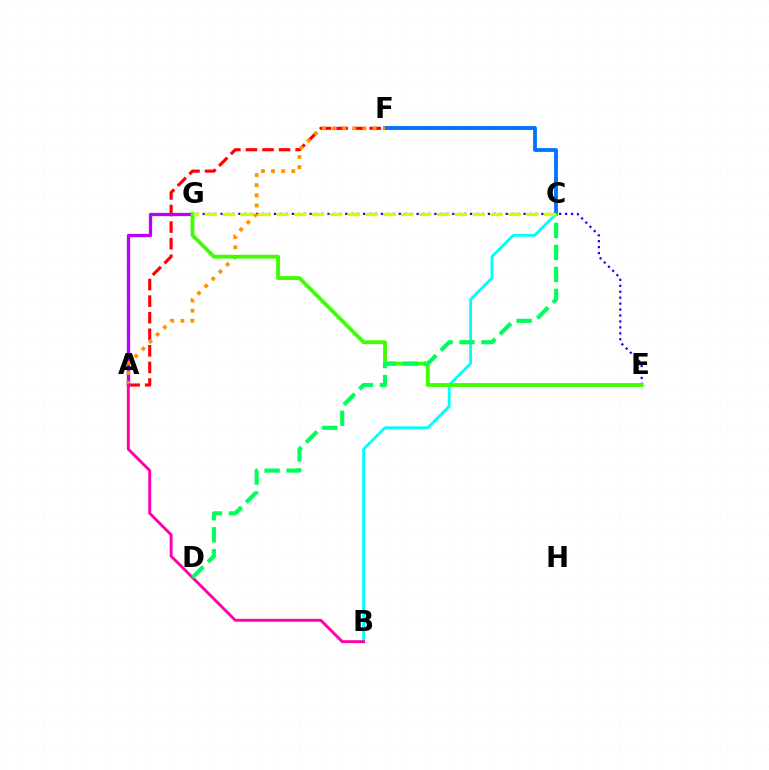{('B', 'C'): [{'color': '#00fff6', 'line_style': 'solid', 'thickness': 2.03}], ('C', 'F'): [{'color': '#0074ff', 'line_style': 'solid', 'thickness': 2.76}], ('A', 'F'): [{'color': '#ff0000', 'line_style': 'dashed', 'thickness': 2.25}, {'color': '#ff9400', 'line_style': 'dotted', 'thickness': 2.75}], ('E', 'G'): [{'color': '#2500ff', 'line_style': 'dotted', 'thickness': 1.61}, {'color': '#3dff00', 'line_style': 'solid', 'thickness': 2.75}], ('A', 'G'): [{'color': '#b900ff', 'line_style': 'solid', 'thickness': 2.37}], ('A', 'B'): [{'color': '#ff00ac', 'line_style': 'solid', 'thickness': 2.1}], ('C', 'D'): [{'color': '#00ff5c', 'line_style': 'dashed', 'thickness': 2.99}], ('C', 'G'): [{'color': '#d1ff00', 'line_style': 'dashed', 'thickness': 2.43}]}